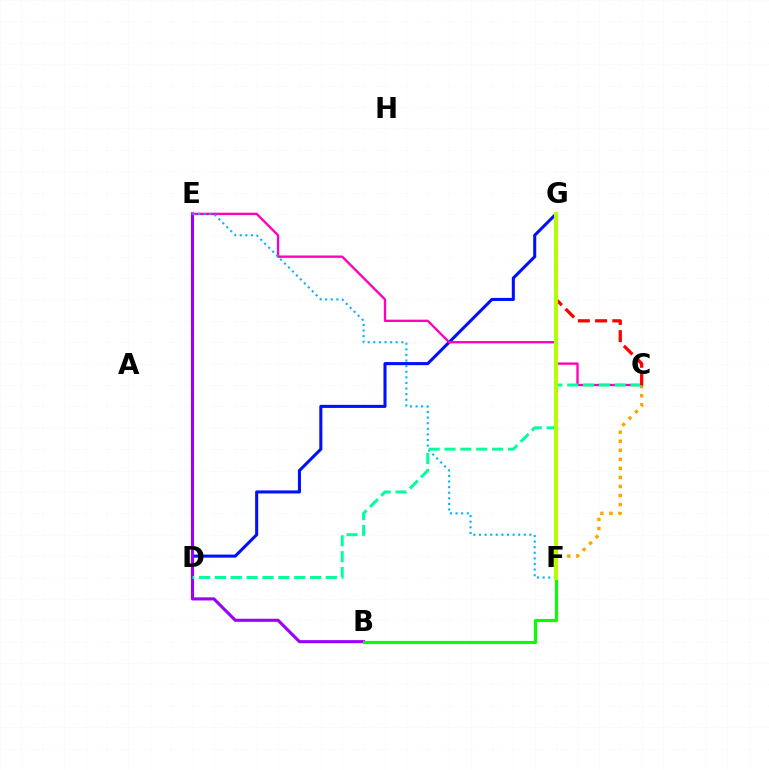{('D', 'G'): [{'color': '#0010ff', 'line_style': 'solid', 'thickness': 2.21}], ('B', 'E'): [{'color': '#9b00ff', 'line_style': 'solid', 'thickness': 2.22}], ('C', 'F'): [{'color': '#ffa500', 'line_style': 'dotted', 'thickness': 2.46}], ('C', 'E'): [{'color': '#ff00bd', 'line_style': 'solid', 'thickness': 1.69}], ('E', 'F'): [{'color': '#00b5ff', 'line_style': 'dotted', 'thickness': 1.52}], ('B', 'F'): [{'color': '#08ff00', 'line_style': 'solid', 'thickness': 2.27}], ('C', 'D'): [{'color': '#00ff9d', 'line_style': 'dashed', 'thickness': 2.15}], ('C', 'G'): [{'color': '#ff0000', 'line_style': 'dashed', 'thickness': 2.34}], ('F', 'G'): [{'color': '#b3ff00', 'line_style': 'solid', 'thickness': 2.86}]}